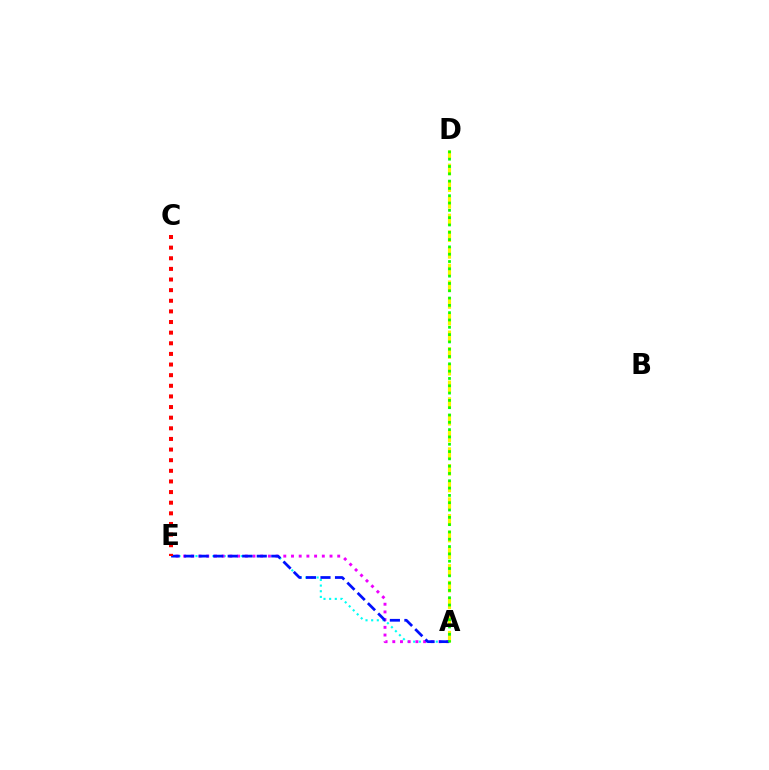{('A', 'E'): [{'color': '#00fff6', 'line_style': 'dotted', 'thickness': 1.54}, {'color': '#ee00ff', 'line_style': 'dotted', 'thickness': 2.09}, {'color': '#0010ff', 'line_style': 'dashed', 'thickness': 1.97}], ('A', 'D'): [{'color': '#fcf500', 'line_style': 'dashed', 'thickness': 2.27}, {'color': '#08ff00', 'line_style': 'dotted', 'thickness': 1.99}], ('C', 'E'): [{'color': '#ff0000', 'line_style': 'dotted', 'thickness': 2.89}]}